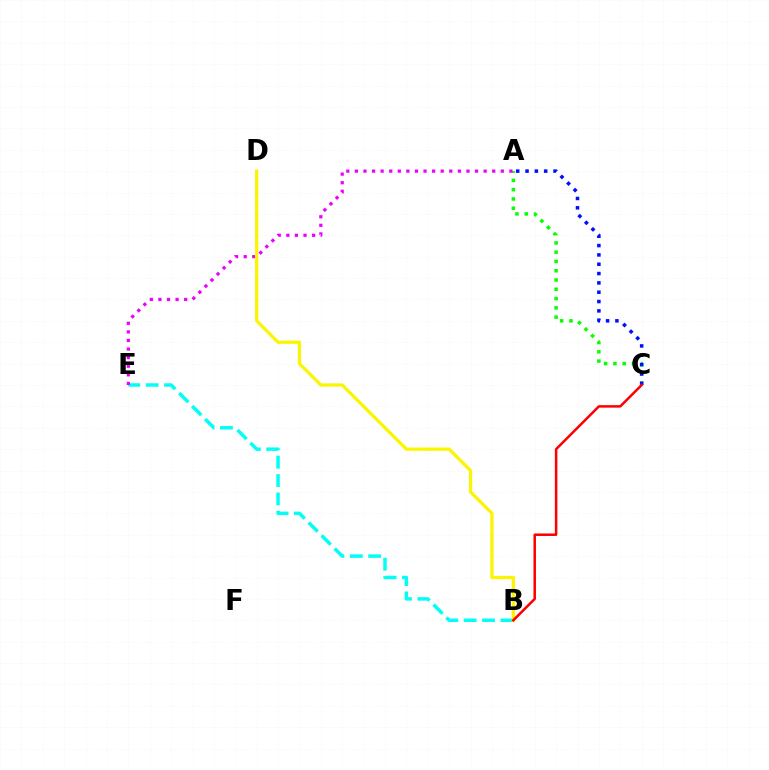{('B', 'E'): [{'color': '#00fff6', 'line_style': 'dashed', 'thickness': 2.5}], ('A', 'C'): [{'color': '#08ff00', 'line_style': 'dotted', 'thickness': 2.52}, {'color': '#0010ff', 'line_style': 'dotted', 'thickness': 2.53}], ('A', 'E'): [{'color': '#ee00ff', 'line_style': 'dotted', 'thickness': 2.33}], ('B', 'D'): [{'color': '#fcf500', 'line_style': 'solid', 'thickness': 2.34}], ('B', 'C'): [{'color': '#ff0000', 'line_style': 'solid', 'thickness': 1.81}]}